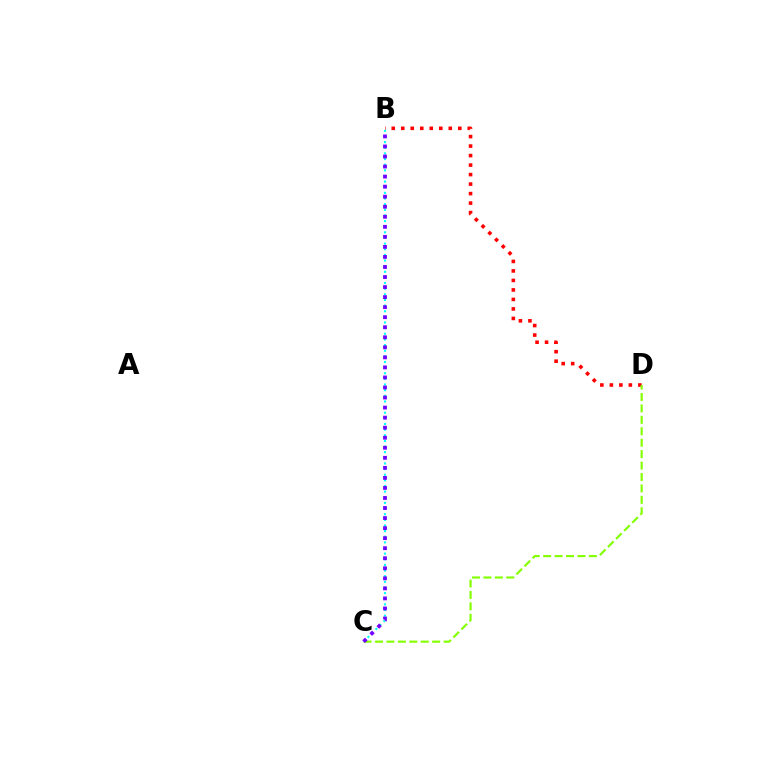{('B', 'D'): [{'color': '#ff0000', 'line_style': 'dotted', 'thickness': 2.58}], ('C', 'D'): [{'color': '#84ff00', 'line_style': 'dashed', 'thickness': 1.55}], ('B', 'C'): [{'color': '#00fff6', 'line_style': 'dotted', 'thickness': 1.53}, {'color': '#7200ff', 'line_style': 'dotted', 'thickness': 2.73}]}